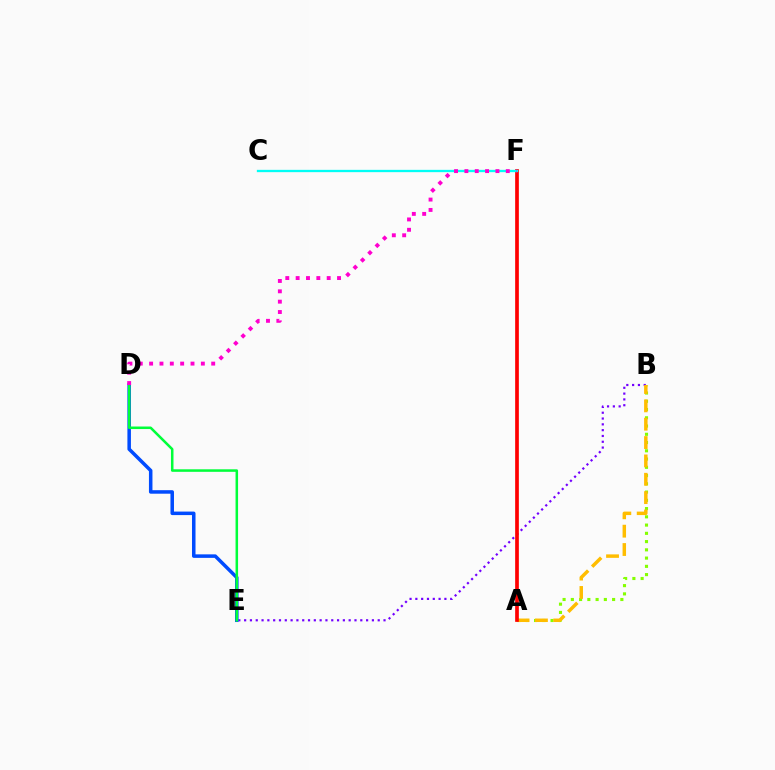{('B', 'E'): [{'color': '#7200ff', 'line_style': 'dotted', 'thickness': 1.58}], ('D', 'E'): [{'color': '#004bff', 'line_style': 'solid', 'thickness': 2.53}, {'color': '#00ff39', 'line_style': 'solid', 'thickness': 1.82}], ('A', 'B'): [{'color': '#84ff00', 'line_style': 'dotted', 'thickness': 2.24}, {'color': '#ffbd00', 'line_style': 'dashed', 'thickness': 2.49}], ('A', 'F'): [{'color': '#ff0000', 'line_style': 'solid', 'thickness': 2.66}], ('C', 'F'): [{'color': '#00fff6', 'line_style': 'solid', 'thickness': 1.66}], ('D', 'F'): [{'color': '#ff00cf', 'line_style': 'dotted', 'thickness': 2.81}]}